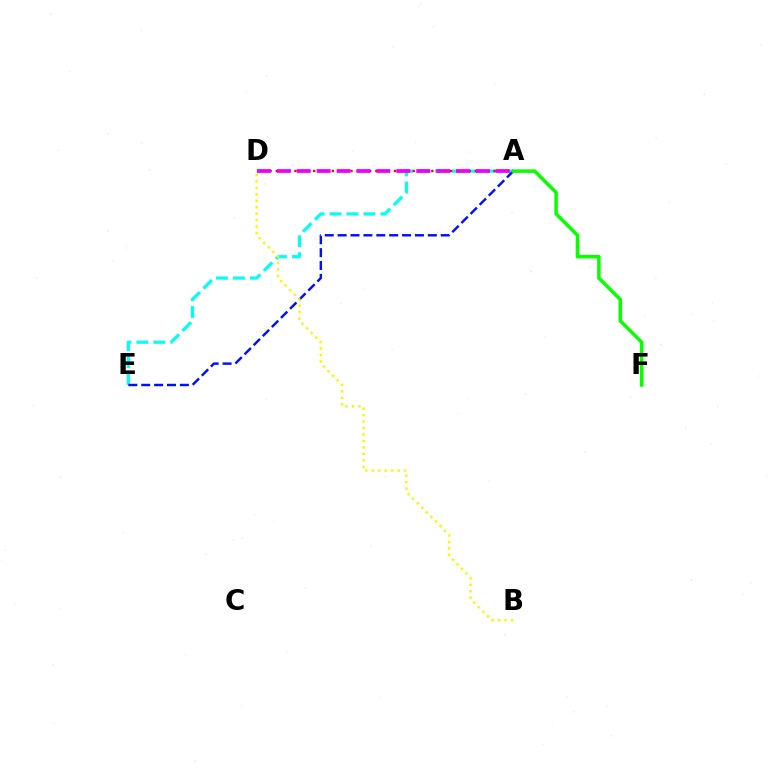{('A', 'E'): [{'color': '#00fff6', 'line_style': 'dashed', 'thickness': 2.3}, {'color': '#0010ff', 'line_style': 'dashed', 'thickness': 1.75}], ('A', 'D'): [{'color': '#ff0000', 'line_style': 'dotted', 'thickness': 1.69}, {'color': '#ee00ff', 'line_style': 'dashed', 'thickness': 2.7}], ('A', 'F'): [{'color': '#08ff00', 'line_style': 'solid', 'thickness': 2.51}], ('B', 'D'): [{'color': '#fcf500', 'line_style': 'dotted', 'thickness': 1.75}]}